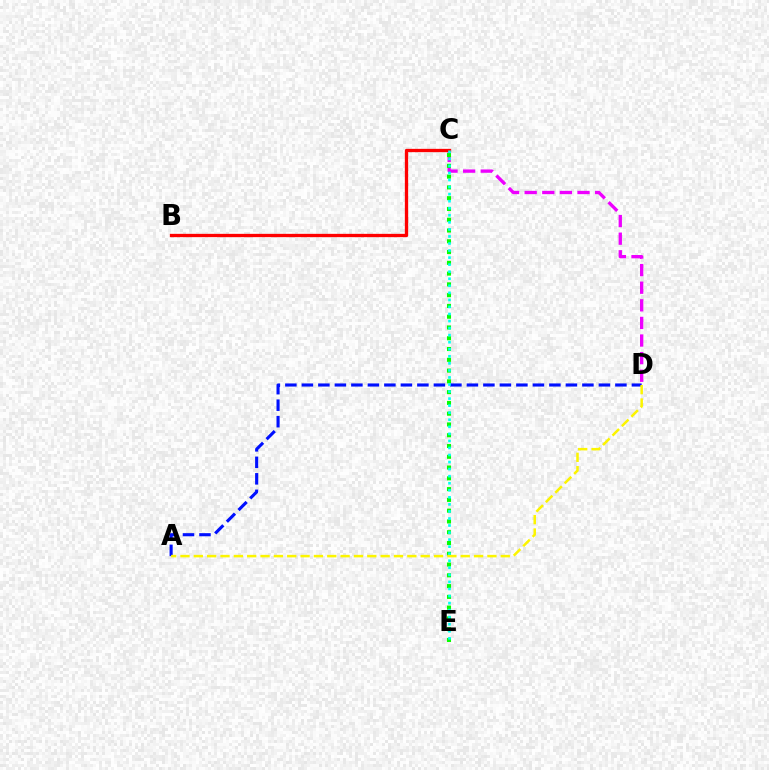{('C', 'D'): [{'color': '#ee00ff', 'line_style': 'dashed', 'thickness': 2.39}], ('B', 'C'): [{'color': '#ff0000', 'line_style': 'solid', 'thickness': 2.38}], ('C', 'E'): [{'color': '#08ff00', 'line_style': 'dotted', 'thickness': 2.93}, {'color': '#00fff6', 'line_style': 'dotted', 'thickness': 1.92}], ('A', 'D'): [{'color': '#0010ff', 'line_style': 'dashed', 'thickness': 2.24}, {'color': '#fcf500', 'line_style': 'dashed', 'thickness': 1.81}]}